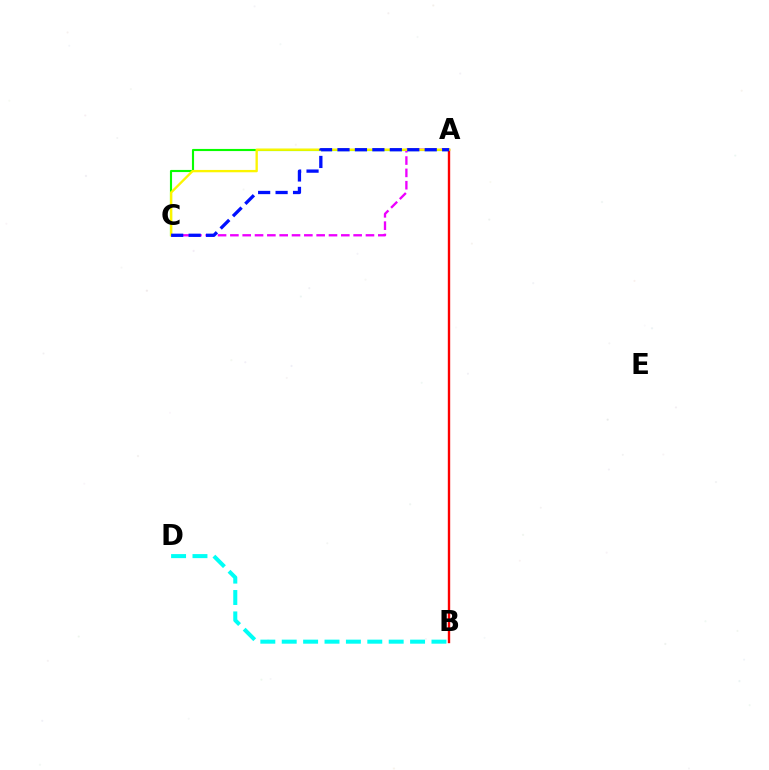{('A', 'C'): [{'color': '#08ff00', 'line_style': 'solid', 'thickness': 1.54}, {'color': '#ee00ff', 'line_style': 'dashed', 'thickness': 1.67}, {'color': '#fcf500', 'line_style': 'solid', 'thickness': 1.68}, {'color': '#0010ff', 'line_style': 'dashed', 'thickness': 2.37}], ('A', 'B'): [{'color': '#ff0000', 'line_style': 'solid', 'thickness': 1.71}], ('B', 'D'): [{'color': '#00fff6', 'line_style': 'dashed', 'thickness': 2.91}]}